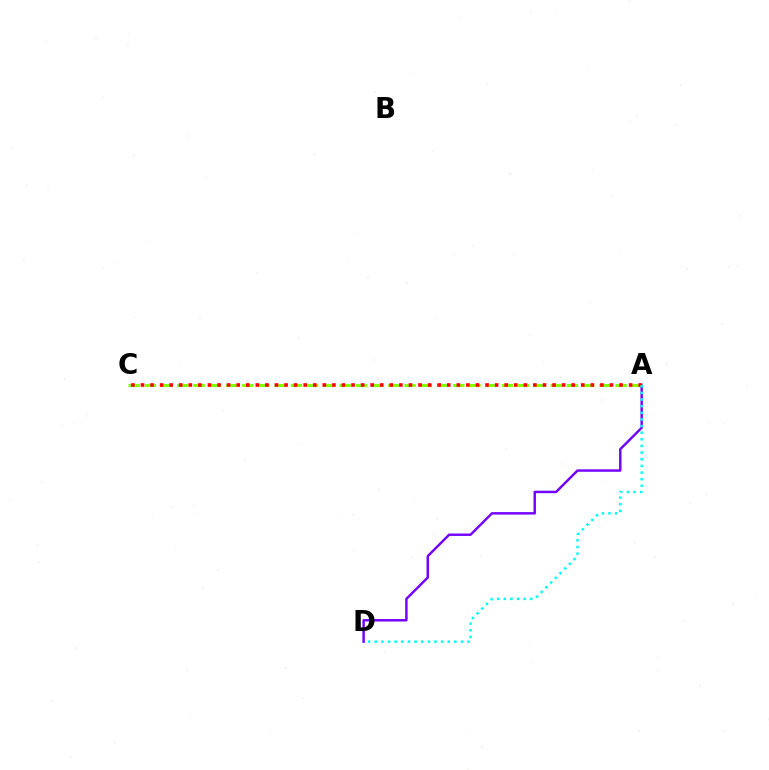{('A', 'D'): [{'color': '#7200ff', 'line_style': 'solid', 'thickness': 1.76}, {'color': '#00fff6', 'line_style': 'dotted', 'thickness': 1.8}], ('A', 'C'): [{'color': '#84ff00', 'line_style': 'dashed', 'thickness': 2.21}, {'color': '#ff0000', 'line_style': 'dotted', 'thickness': 2.6}]}